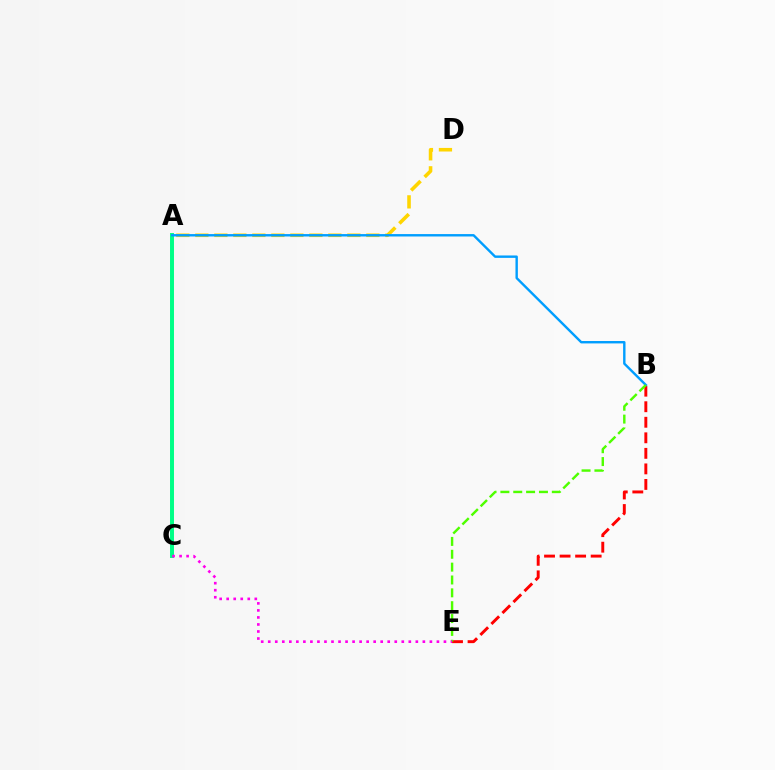{('B', 'E'): [{'color': '#ff0000', 'line_style': 'dashed', 'thickness': 2.11}, {'color': '#4fff00', 'line_style': 'dashed', 'thickness': 1.75}], ('A', 'C'): [{'color': '#3700ff', 'line_style': 'dotted', 'thickness': 1.79}, {'color': '#00ff86', 'line_style': 'solid', 'thickness': 2.85}], ('A', 'D'): [{'color': '#ffd500', 'line_style': 'dashed', 'thickness': 2.58}], ('A', 'B'): [{'color': '#009eff', 'line_style': 'solid', 'thickness': 1.73}], ('C', 'E'): [{'color': '#ff00ed', 'line_style': 'dotted', 'thickness': 1.91}]}